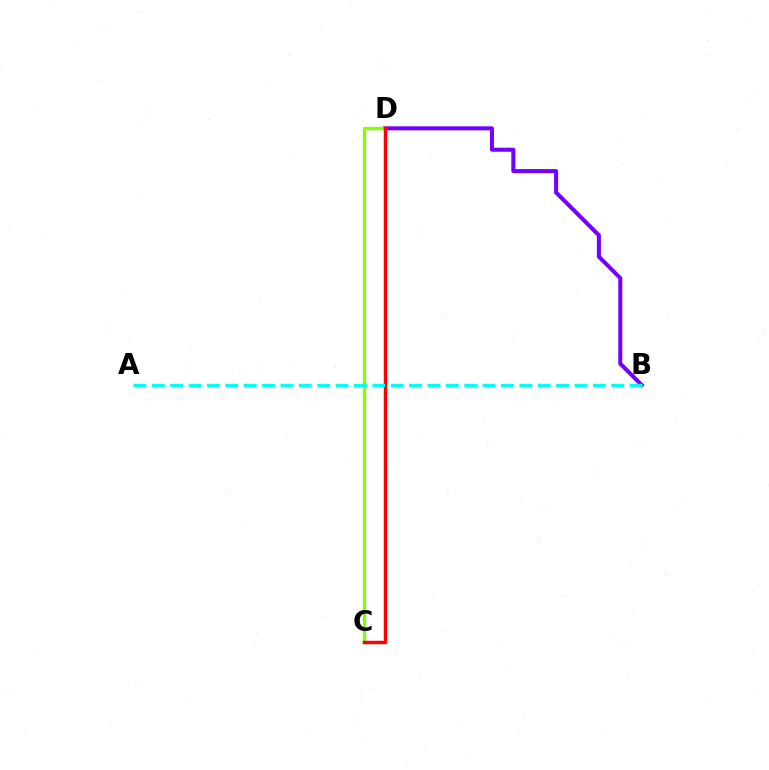{('B', 'D'): [{'color': '#7200ff', 'line_style': 'solid', 'thickness': 2.91}], ('C', 'D'): [{'color': '#84ff00', 'line_style': 'solid', 'thickness': 2.38}, {'color': '#ff0000', 'line_style': 'solid', 'thickness': 2.5}], ('A', 'B'): [{'color': '#00fff6', 'line_style': 'dashed', 'thickness': 2.5}]}